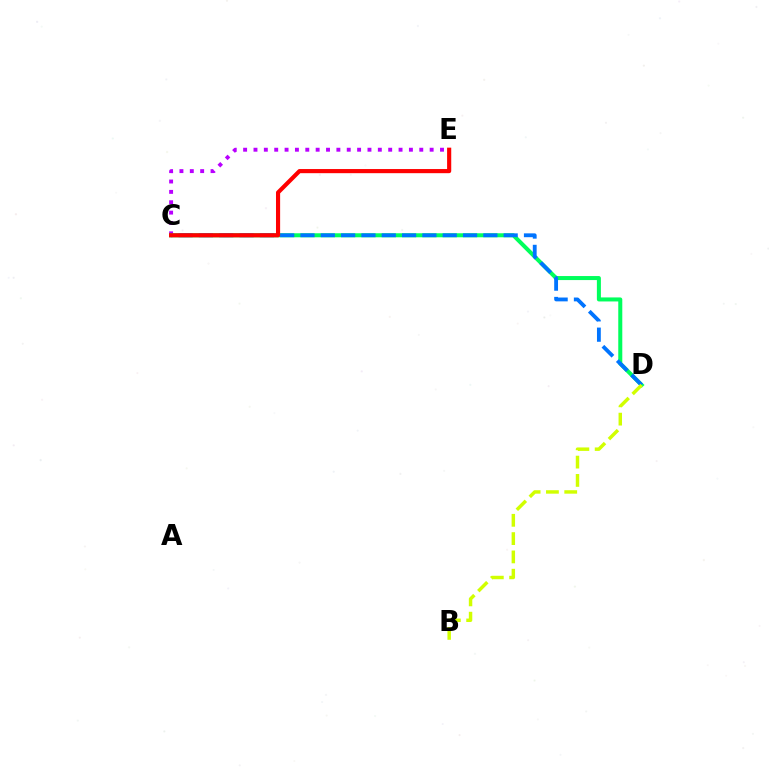{('C', 'E'): [{'color': '#b900ff', 'line_style': 'dotted', 'thickness': 2.82}, {'color': '#ff0000', 'line_style': 'solid', 'thickness': 2.98}], ('C', 'D'): [{'color': '#00ff5c', 'line_style': 'solid', 'thickness': 2.9}, {'color': '#0074ff', 'line_style': 'dashed', 'thickness': 2.76}], ('B', 'D'): [{'color': '#d1ff00', 'line_style': 'dashed', 'thickness': 2.49}]}